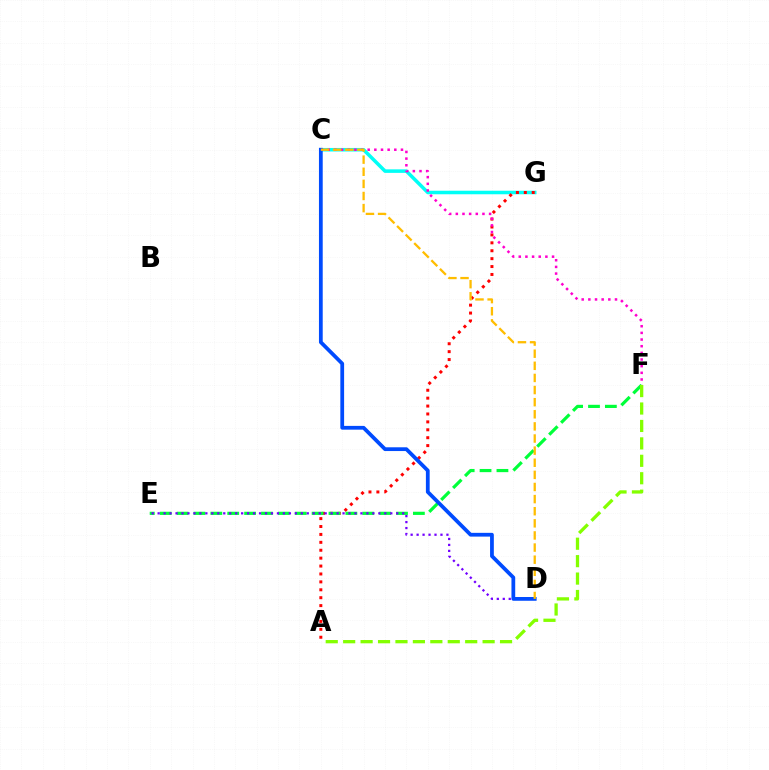{('C', 'G'): [{'color': '#00fff6', 'line_style': 'solid', 'thickness': 2.54}], ('A', 'G'): [{'color': '#ff0000', 'line_style': 'dotted', 'thickness': 2.15}], ('C', 'F'): [{'color': '#ff00cf', 'line_style': 'dotted', 'thickness': 1.81}], ('E', 'F'): [{'color': '#00ff39', 'line_style': 'dashed', 'thickness': 2.29}], ('D', 'E'): [{'color': '#7200ff', 'line_style': 'dotted', 'thickness': 1.62}], ('C', 'D'): [{'color': '#004bff', 'line_style': 'solid', 'thickness': 2.71}, {'color': '#ffbd00', 'line_style': 'dashed', 'thickness': 1.65}], ('A', 'F'): [{'color': '#84ff00', 'line_style': 'dashed', 'thickness': 2.37}]}